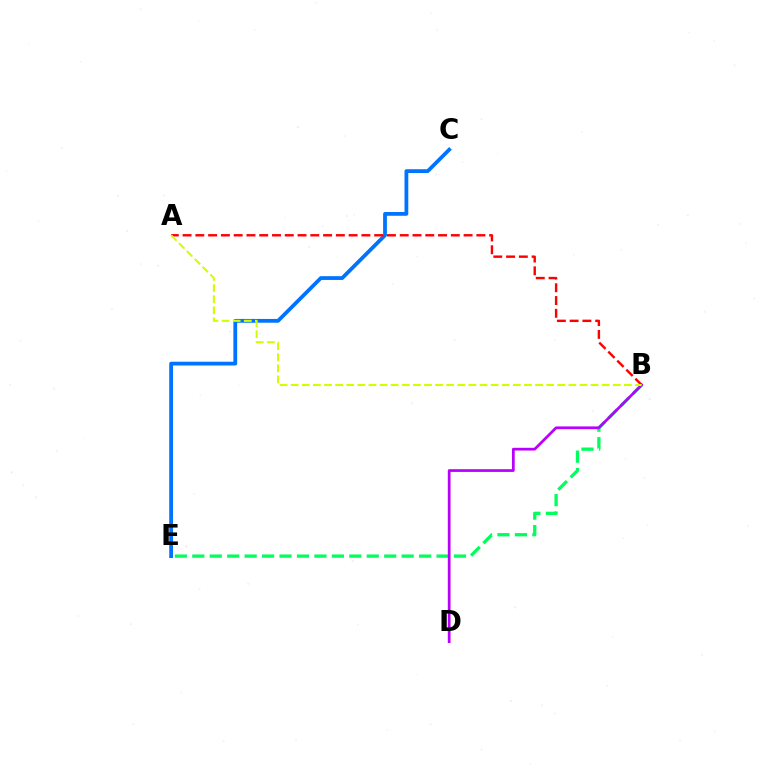{('B', 'E'): [{'color': '#00ff5c', 'line_style': 'dashed', 'thickness': 2.37}], ('C', 'E'): [{'color': '#0074ff', 'line_style': 'solid', 'thickness': 2.73}], ('B', 'D'): [{'color': '#b900ff', 'line_style': 'solid', 'thickness': 1.97}], ('A', 'B'): [{'color': '#ff0000', 'line_style': 'dashed', 'thickness': 1.74}, {'color': '#d1ff00', 'line_style': 'dashed', 'thickness': 1.51}]}